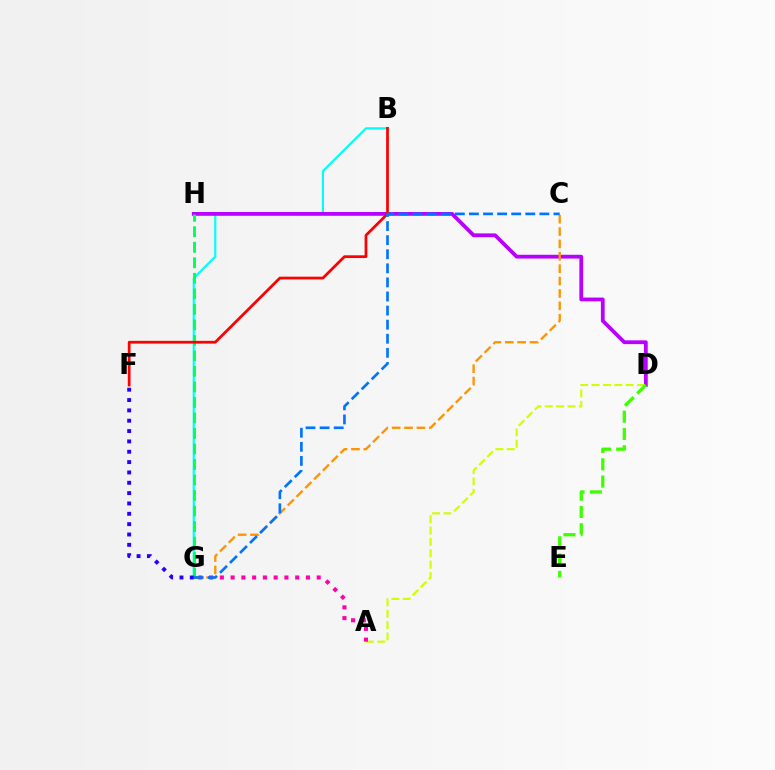{('B', 'G'): [{'color': '#00fff6', 'line_style': 'solid', 'thickness': 1.56}], ('D', 'H'): [{'color': '#b900ff', 'line_style': 'solid', 'thickness': 2.72}], ('A', 'D'): [{'color': '#d1ff00', 'line_style': 'dashed', 'thickness': 1.54}], ('C', 'G'): [{'color': '#ff9400', 'line_style': 'dashed', 'thickness': 1.68}, {'color': '#0074ff', 'line_style': 'dashed', 'thickness': 1.91}], ('G', 'H'): [{'color': '#00ff5c', 'line_style': 'dashed', 'thickness': 2.11}], ('A', 'G'): [{'color': '#ff00ac', 'line_style': 'dotted', 'thickness': 2.92}], ('B', 'F'): [{'color': '#ff0000', 'line_style': 'solid', 'thickness': 1.98}], ('D', 'E'): [{'color': '#3dff00', 'line_style': 'dashed', 'thickness': 2.35}], ('F', 'G'): [{'color': '#2500ff', 'line_style': 'dotted', 'thickness': 2.81}]}